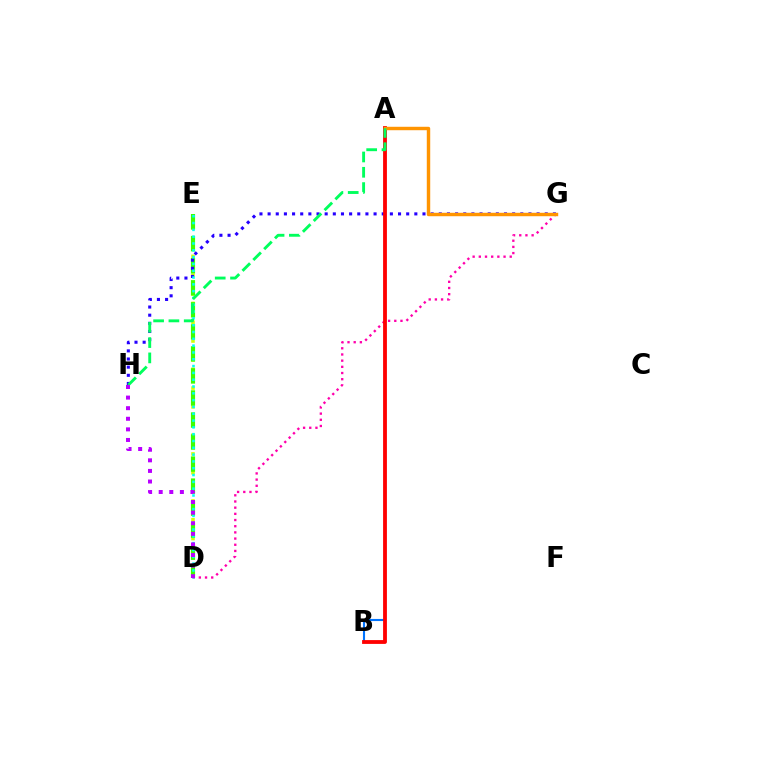{('A', 'B'): [{'color': '#0074ff', 'line_style': 'solid', 'thickness': 1.51}, {'color': '#ff0000', 'line_style': 'solid', 'thickness': 2.74}], ('D', 'G'): [{'color': '#ff00ac', 'line_style': 'dotted', 'thickness': 1.68}], ('D', 'E'): [{'color': '#d1ff00', 'line_style': 'dotted', 'thickness': 2.56}, {'color': '#3dff00', 'line_style': 'dashed', 'thickness': 2.99}, {'color': '#00fff6', 'line_style': 'dotted', 'thickness': 1.85}], ('G', 'H'): [{'color': '#2500ff', 'line_style': 'dotted', 'thickness': 2.21}], ('A', 'G'): [{'color': '#ff9400', 'line_style': 'solid', 'thickness': 2.47}], ('A', 'H'): [{'color': '#00ff5c', 'line_style': 'dashed', 'thickness': 2.08}], ('D', 'H'): [{'color': '#b900ff', 'line_style': 'dotted', 'thickness': 2.88}]}